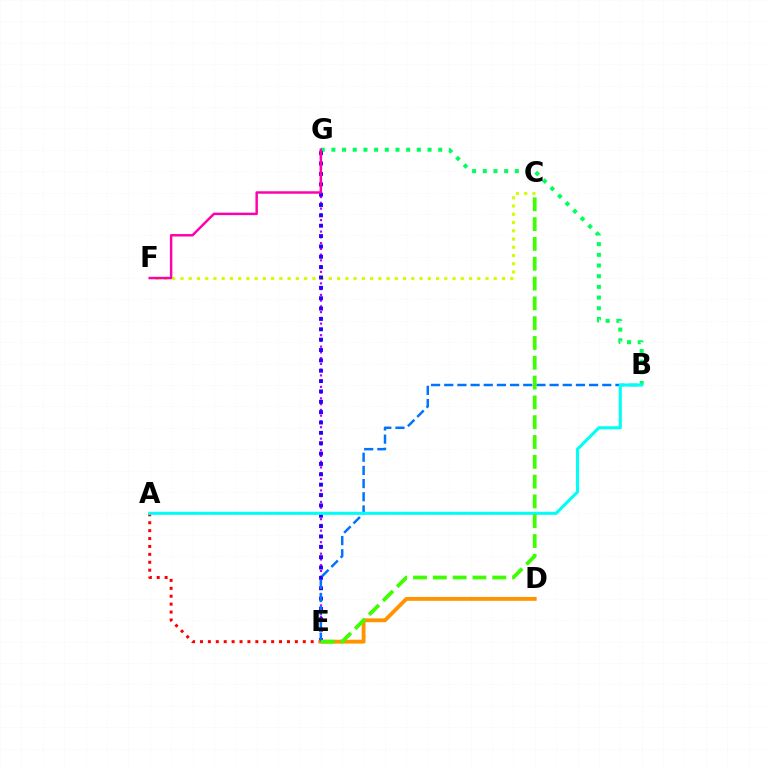{('E', 'G'): [{'color': '#b900ff', 'line_style': 'dotted', 'thickness': 1.56}, {'color': '#2500ff', 'line_style': 'dotted', 'thickness': 2.81}], ('B', 'G'): [{'color': '#00ff5c', 'line_style': 'dotted', 'thickness': 2.9}], ('C', 'F'): [{'color': '#d1ff00', 'line_style': 'dotted', 'thickness': 2.24}], ('F', 'G'): [{'color': '#ff00ac', 'line_style': 'solid', 'thickness': 1.78}], ('A', 'E'): [{'color': '#ff0000', 'line_style': 'dotted', 'thickness': 2.15}], ('D', 'E'): [{'color': '#ff9400', 'line_style': 'solid', 'thickness': 2.78}], ('B', 'E'): [{'color': '#0074ff', 'line_style': 'dashed', 'thickness': 1.79}], ('A', 'B'): [{'color': '#00fff6', 'line_style': 'solid', 'thickness': 2.23}], ('C', 'E'): [{'color': '#3dff00', 'line_style': 'dashed', 'thickness': 2.69}]}